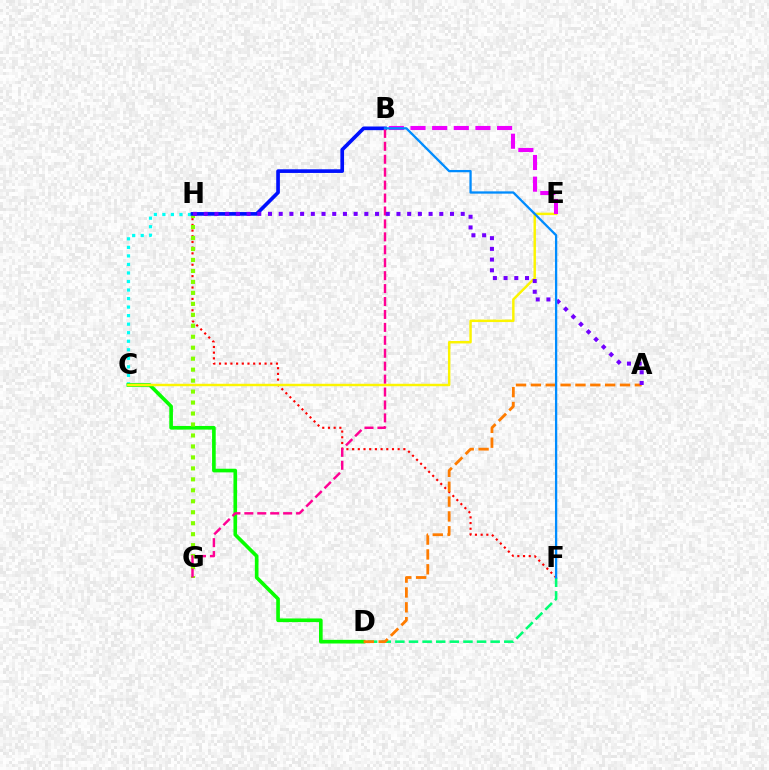{('F', 'H'): [{'color': '#ff0000', 'line_style': 'dotted', 'thickness': 1.55}], ('C', 'H'): [{'color': '#00fff6', 'line_style': 'dotted', 'thickness': 2.32}], ('D', 'F'): [{'color': '#00ff74', 'line_style': 'dashed', 'thickness': 1.85}], ('C', 'D'): [{'color': '#08ff00', 'line_style': 'solid', 'thickness': 2.62}], ('G', 'H'): [{'color': '#84ff00', 'line_style': 'dotted', 'thickness': 2.98}], ('C', 'E'): [{'color': '#fcf500', 'line_style': 'solid', 'thickness': 1.76}], ('B', 'H'): [{'color': '#0010ff', 'line_style': 'solid', 'thickness': 2.64}], ('B', 'E'): [{'color': '#ee00ff', 'line_style': 'dashed', 'thickness': 2.94}], ('B', 'G'): [{'color': '#ff0094', 'line_style': 'dashed', 'thickness': 1.76}], ('A', 'D'): [{'color': '#ff7c00', 'line_style': 'dashed', 'thickness': 2.02}], ('A', 'H'): [{'color': '#7200ff', 'line_style': 'dotted', 'thickness': 2.91}], ('B', 'F'): [{'color': '#008cff', 'line_style': 'solid', 'thickness': 1.65}]}